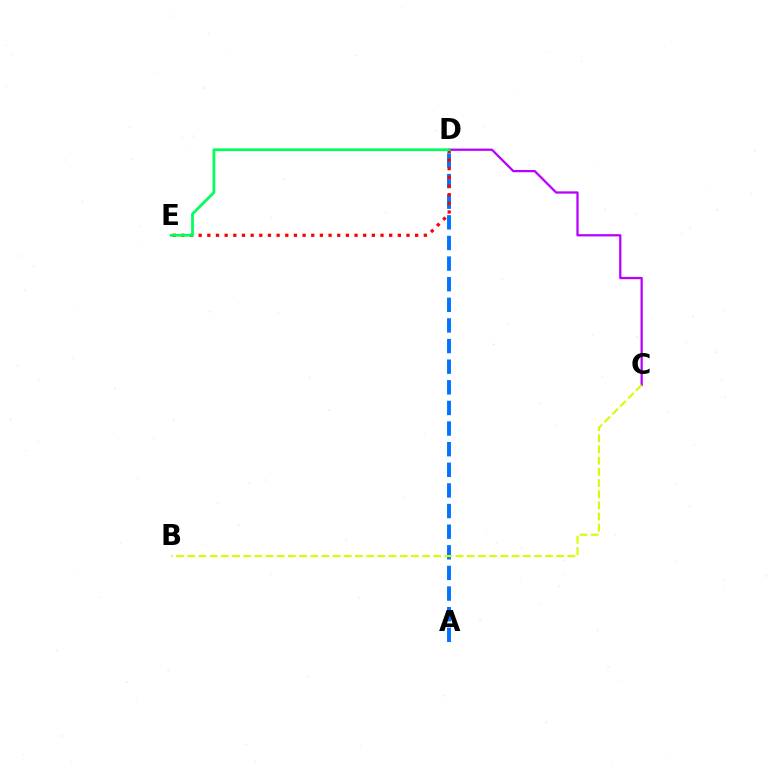{('C', 'D'): [{'color': '#b900ff', 'line_style': 'solid', 'thickness': 1.63}], ('A', 'D'): [{'color': '#0074ff', 'line_style': 'dashed', 'thickness': 2.8}], ('B', 'C'): [{'color': '#d1ff00', 'line_style': 'dashed', 'thickness': 1.52}], ('D', 'E'): [{'color': '#ff0000', 'line_style': 'dotted', 'thickness': 2.35}, {'color': '#00ff5c', 'line_style': 'solid', 'thickness': 1.98}]}